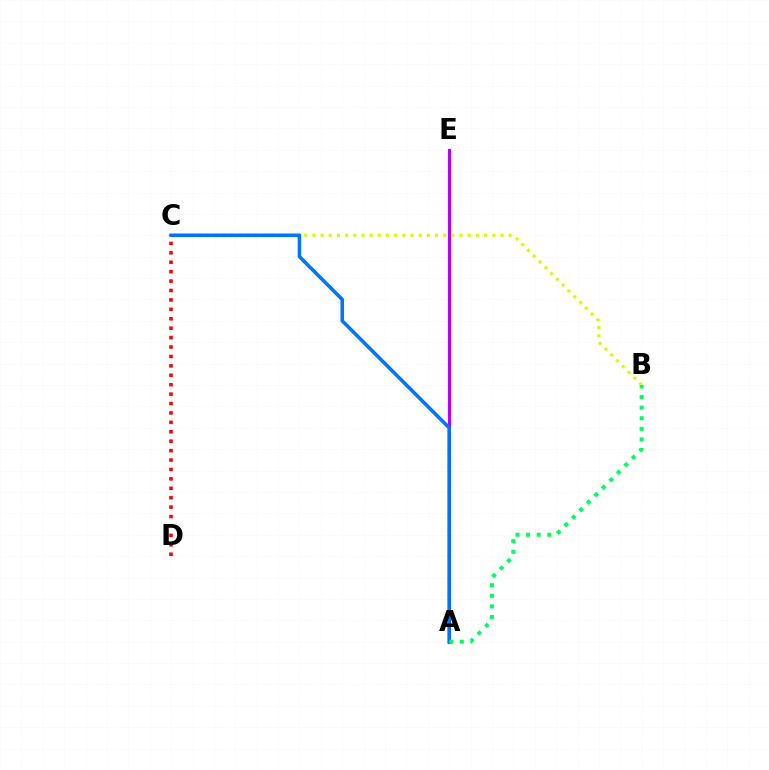{('B', 'C'): [{'color': '#d1ff00', 'line_style': 'dotted', 'thickness': 2.22}], ('A', 'E'): [{'color': '#b900ff', 'line_style': 'solid', 'thickness': 2.25}], ('C', 'D'): [{'color': '#ff0000', 'line_style': 'dotted', 'thickness': 2.56}], ('A', 'C'): [{'color': '#0074ff', 'line_style': 'solid', 'thickness': 2.56}], ('A', 'B'): [{'color': '#00ff5c', 'line_style': 'dotted', 'thickness': 2.88}]}